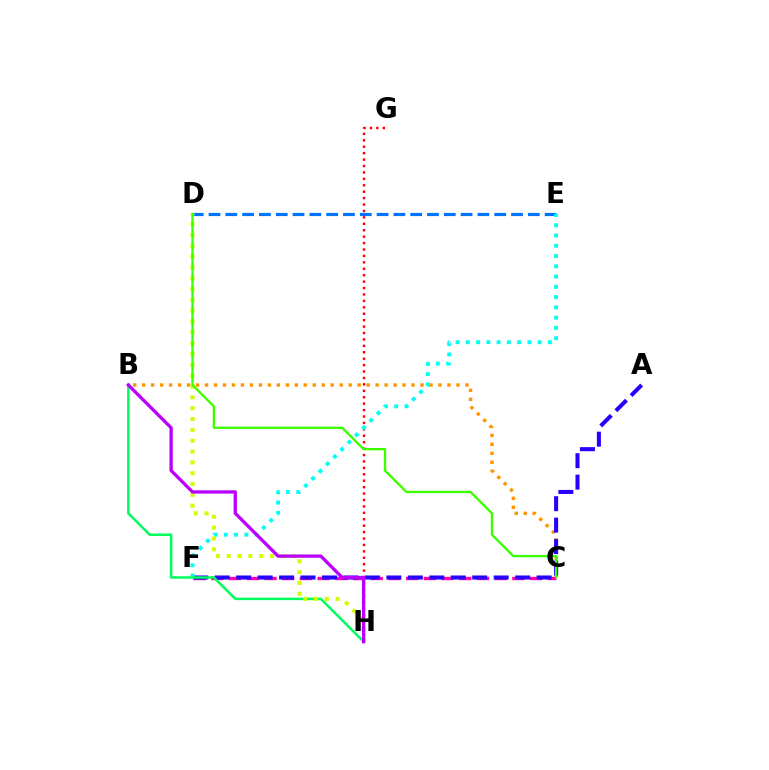{('B', 'C'): [{'color': '#ff9400', 'line_style': 'dotted', 'thickness': 2.44}], ('G', 'H'): [{'color': '#ff0000', 'line_style': 'dotted', 'thickness': 1.75}], ('D', 'E'): [{'color': '#0074ff', 'line_style': 'dashed', 'thickness': 2.28}], ('C', 'F'): [{'color': '#ff00ac', 'line_style': 'dashed', 'thickness': 2.41}], ('A', 'F'): [{'color': '#2500ff', 'line_style': 'dashed', 'thickness': 2.92}], ('E', 'F'): [{'color': '#00fff6', 'line_style': 'dotted', 'thickness': 2.79}], ('B', 'H'): [{'color': '#00ff5c', 'line_style': 'solid', 'thickness': 1.8}, {'color': '#b900ff', 'line_style': 'solid', 'thickness': 2.37}], ('D', 'H'): [{'color': '#d1ff00', 'line_style': 'dotted', 'thickness': 2.94}], ('C', 'D'): [{'color': '#3dff00', 'line_style': 'solid', 'thickness': 1.67}]}